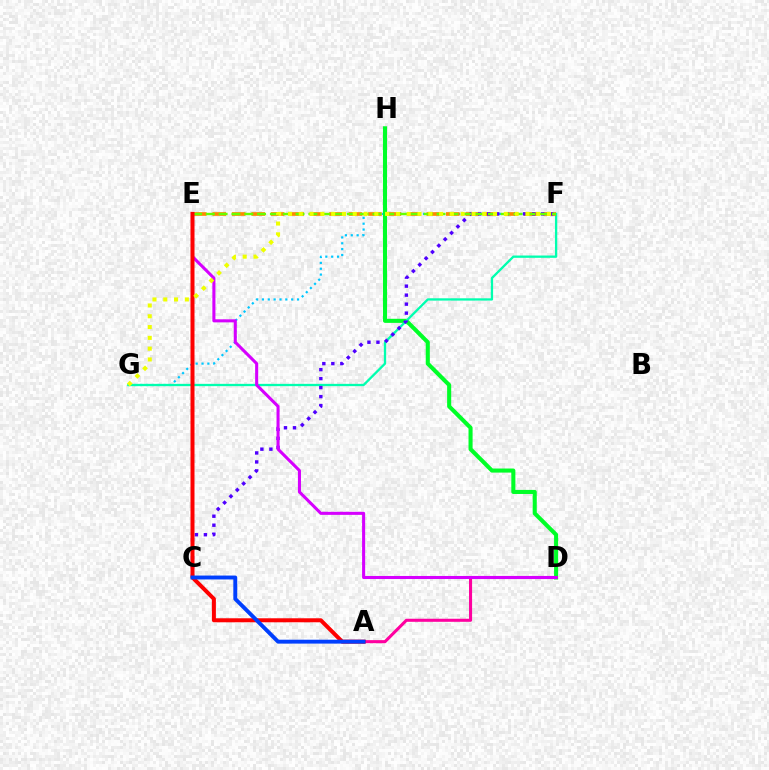{('F', 'G'): [{'color': '#00c7ff', 'line_style': 'dotted', 'thickness': 1.59}, {'color': '#00ffaf', 'line_style': 'solid', 'thickness': 1.66}, {'color': '#eeff00', 'line_style': 'dotted', 'thickness': 2.93}], ('D', 'H'): [{'color': '#00ff27', 'line_style': 'solid', 'thickness': 2.93}], ('E', 'F'): [{'color': '#ff8800', 'line_style': 'dashed', 'thickness': 2.64}, {'color': '#66ff00', 'line_style': 'dashed', 'thickness': 1.74}], ('C', 'F'): [{'color': '#4f00ff', 'line_style': 'dotted', 'thickness': 2.44}], ('A', 'D'): [{'color': '#ff00a0', 'line_style': 'solid', 'thickness': 2.21}], ('D', 'E'): [{'color': '#d600ff', 'line_style': 'solid', 'thickness': 2.2}], ('A', 'E'): [{'color': '#ff0000', 'line_style': 'solid', 'thickness': 2.88}], ('A', 'C'): [{'color': '#003fff', 'line_style': 'solid', 'thickness': 2.81}]}